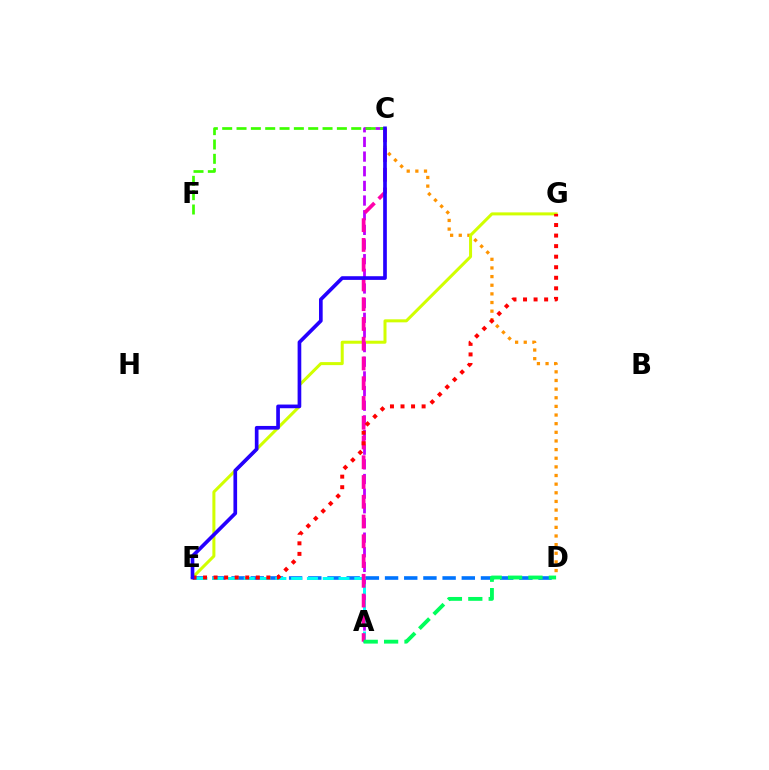{('C', 'D'): [{'color': '#ff9400', 'line_style': 'dotted', 'thickness': 2.35}], ('E', 'G'): [{'color': '#d1ff00', 'line_style': 'solid', 'thickness': 2.17}, {'color': '#ff0000', 'line_style': 'dotted', 'thickness': 2.87}], ('A', 'C'): [{'color': '#b900ff', 'line_style': 'dashed', 'thickness': 1.99}, {'color': '#ff00ac', 'line_style': 'dashed', 'thickness': 2.68}], ('D', 'E'): [{'color': '#0074ff', 'line_style': 'dashed', 'thickness': 2.61}], ('C', 'F'): [{'color': '#3dff00', 'line_style': 'dashed', 'thickness': 1.95}], ('A', 'E'): [{'color': '#00fff6', 'line_style': 'dashed', 'thickness': 2.15}], ('A', 'D'): [{'color': '#00ff5c', 'line_style': 'dashed', 'thickness': 2.77}], ('C', 'E'): [{'color': '#2500ff', 'line_style': 'solid', 'thickness': 2.65}]}